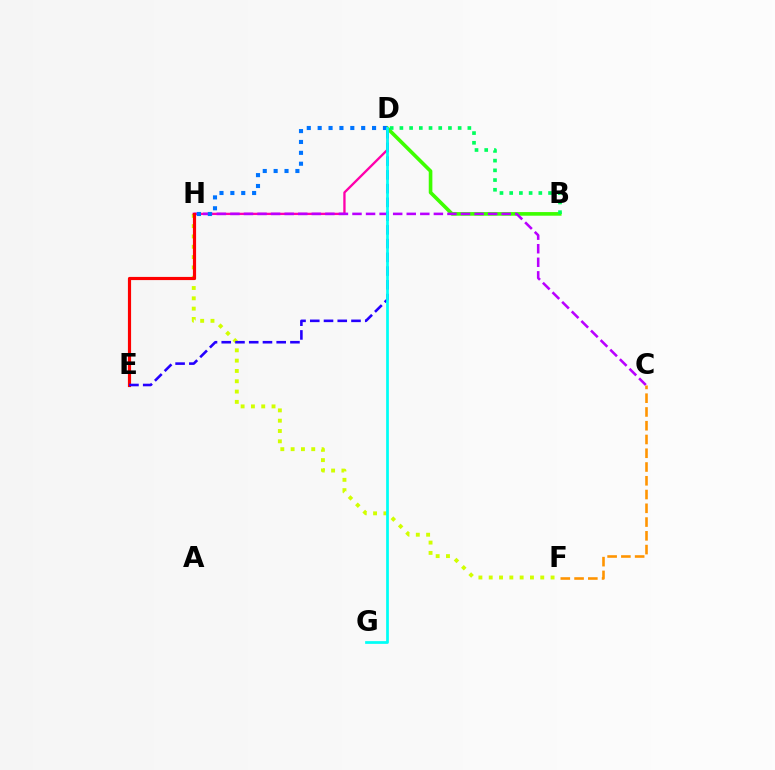{('B', 'D'): [{'color': '#3dff00', 'line_style': 'solid', 'thickness': 2.61}, {'color': '#00ff5c', 'line_style': 'dotted', 'thickness': 2.64}], ('F', 'H'): [{'color': '#d1ff00', 'line_style': 'dotted', 'thickness': 2.8}], ('D', 'H'): [{'color': '#ff00ac', 'line_style': 'solid', 'thickness': 1.67}, {'color': '#0074ff', 'line_style': 'dotted', 'thickness': 2.96}], ('C', 'H'): [{'color': '#b900ff', 'line_style': 'dashed', 'thickness': 1.84}], ('C', 'F'): [{'color': '#ff9400', 'line_style': 'dashed', 'thickness': 1.87}], ('E', 'H'): [{'color': '#ff0000', 'line_style': 'solid', 'thickness': 2.28}], ('D', 'E'): [{'color': '#2500ff', 'line_style': 'dashed', 'thickness': 1.87}], ('D', 'G'): [{'color': '#00fff6', 'line_style': 'solid', 'thickness': 1.96}]}